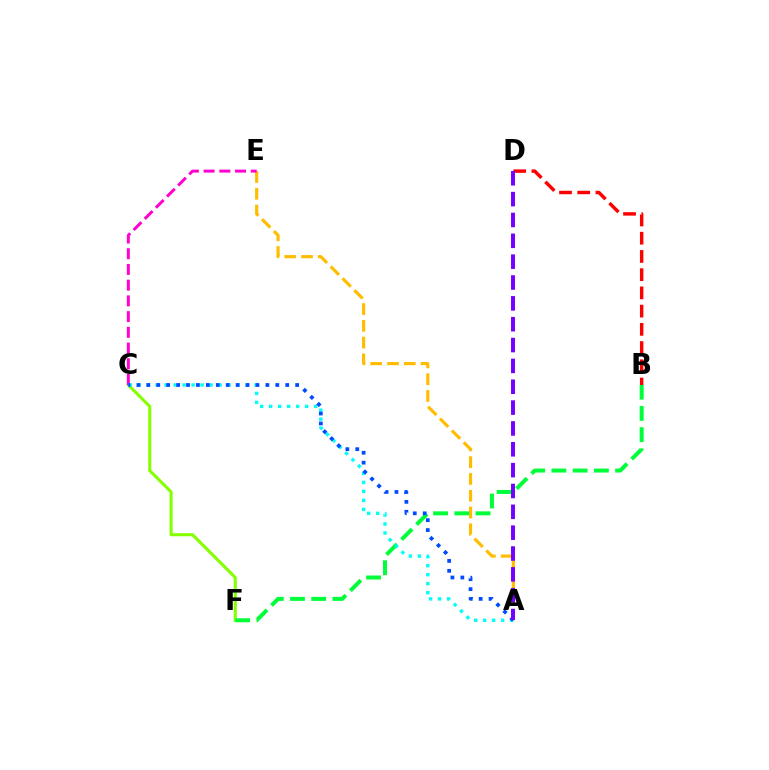{('C', 'F'): [{'color': '#84ff00', 'line_style': 'solid', 'thickness': 2.2}], ('A', 'E'): [{'color': '#ffbd00', 'line_style': 'dashed', 'thickness': 2.28}], ('C', 'E'): [{'color': '#ff00cf', 'line_style': 'dashed', 'thickness': 2.14}], ('B', 'F'): [{'color': '#00ff39', 'line_style': 'dashed', 'thickness': 2.88}], ('B', 'D'): [{'color': '#ff0000', 'line_style': 'dashed', 'thickness': 2.48}], ('A', 'C'): [{'color': '#00fff6', 'line_style': 'dotted', 'thickness': 2.44}, {'color': '#004bff', 'line_style': 'dotted', 'thickness': 2.7}], ('A', 'D'): [{'color': '#7200ff', 'line_style': 'dashed', 'thickness': 2.83}]}